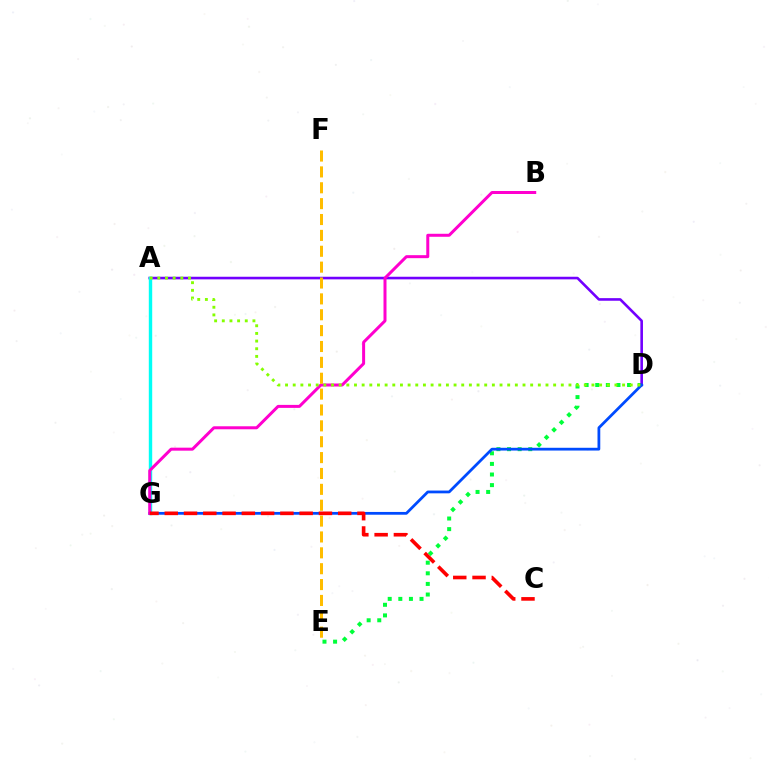{('D', 'E'): [{'color': '#00ff39', 'line_style': 'dotted', 'thickness': 2.88}], ('A', 'D'): [{'color': '#7200ff', 'line_style': 'solid', 'thickness': 1.88}, {'color': '#84ff00', 'line_style': 'dotted', 'thickness': 2.08}], ('A', 'G'): [{'color': '#00fff6', 'line_style': 'solid', 'thickness': 2.45}], ('D', 'G'): [{'color': '#004bff', 'line_style': 'solid', 'thickness': 2.0}], ('B', 'G'): [{'color': '#ff00cf', 'line_style': 'solid', 'thickness': 2.16}], ('E', 'F'): [{'color': '#ffbd00', 'line_style': 'dashed', 'thickness': 2.16}], ('C', 'G'): [{'color': '#ff0000', 'line_style': 'dashed', 'thickness': 2.62}]}